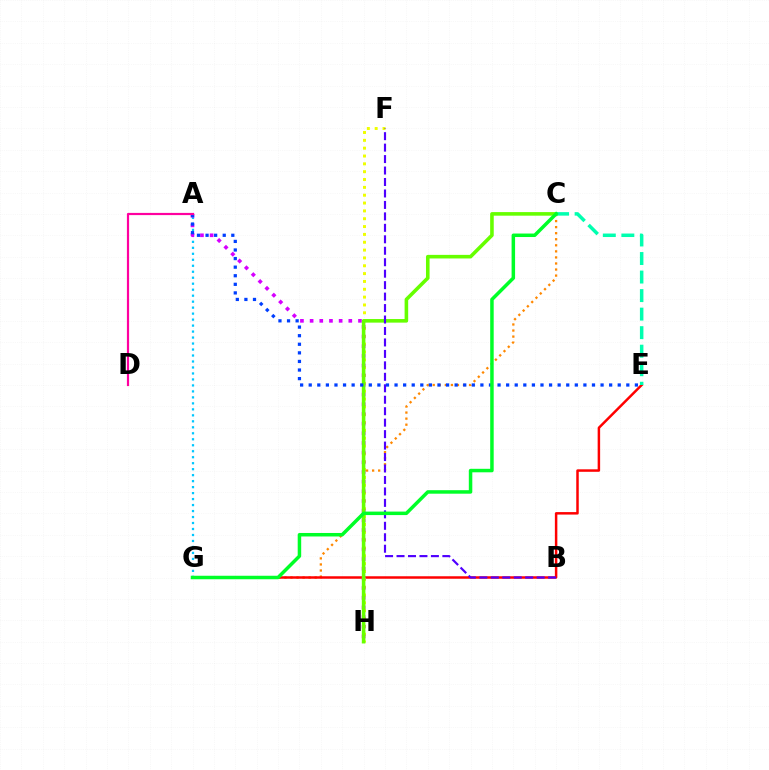{('C', 'G'): [{'color': '#ff8800', 'line_style': 'dotted', 'thickness': 1.65}, {'color': '#00ff27', 'line_style': 'solid', 'thickness': 2.52}], ('A', 'G'): [{'color': '#00c7ff', 'line_style': 'dotted', 'thickness': 1.63}], ('E', 'G'): [{'color': '#ff0000', 'line_style': 'solid', 'thickness': 1.79}], ('F', 'H'): [{'color': '#eeff00', 'line_style': 'dotted', 'thickness': 2.13}], ('A', 'H'): [{'color': '#d600ff', 'line_style': 'dotted', 'thickness': 2.63}], ('C', 'H'): [{'color': '#66ff00', 'line_style': 'solid', 'thickness': 2.58}], ('B', 'F'): [{'color': '#4f00ff', 'line_style': 'dashed', 'thickness': 1.56}], ('A', 'E'): [{'color': '#003fff', 'line_style': 'dotted', 'thickness': 2.33}], ('A', 'D'): [{'color': '#ff00a0', 'line_style': 'solid', 'thickness': 1.58}], ('C', 'E'): [{'color': '#00ffaf', 'line_style': 'dashed', 'thickness': 2.52}]}